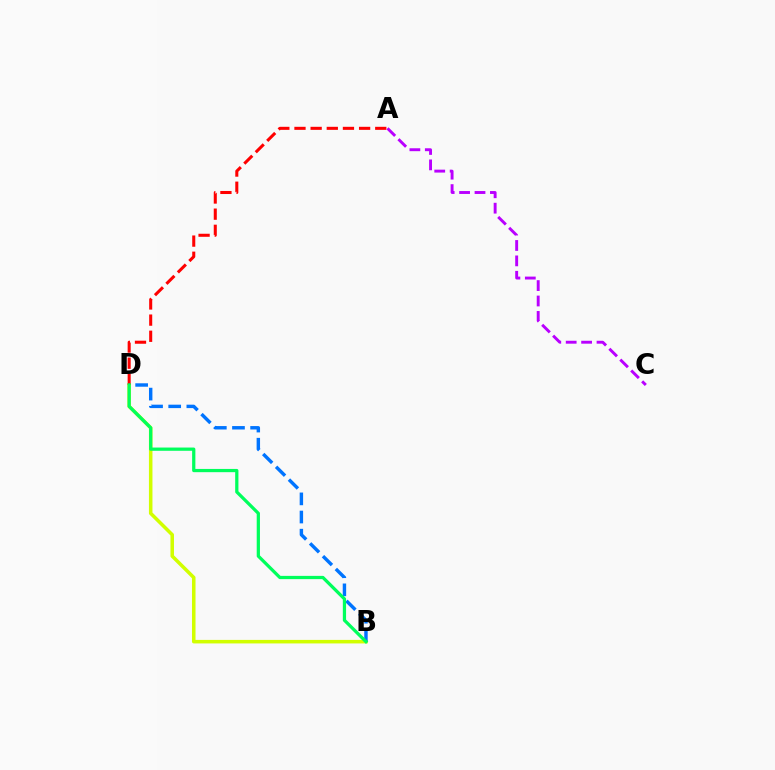{('B', 'D'): [{'color': '#d1ff00', 'line_style': 'solid', 'thickness': 2.54}, {'color': '#0074ff', 'line_style': 'dashed', 'thickness': 2.47}, {'color': '#00ff5c', 'line_style': 'solid', 'thickness': 2.33}], ('A', 'D'): [{'color': '#ff0000', 'line_style': 'dashed', 'thickness': 2.19}], ('A', 'C'): [{'color': '#b900ff', 'line_style': 'dashed', 'thickness': 2.09}]}